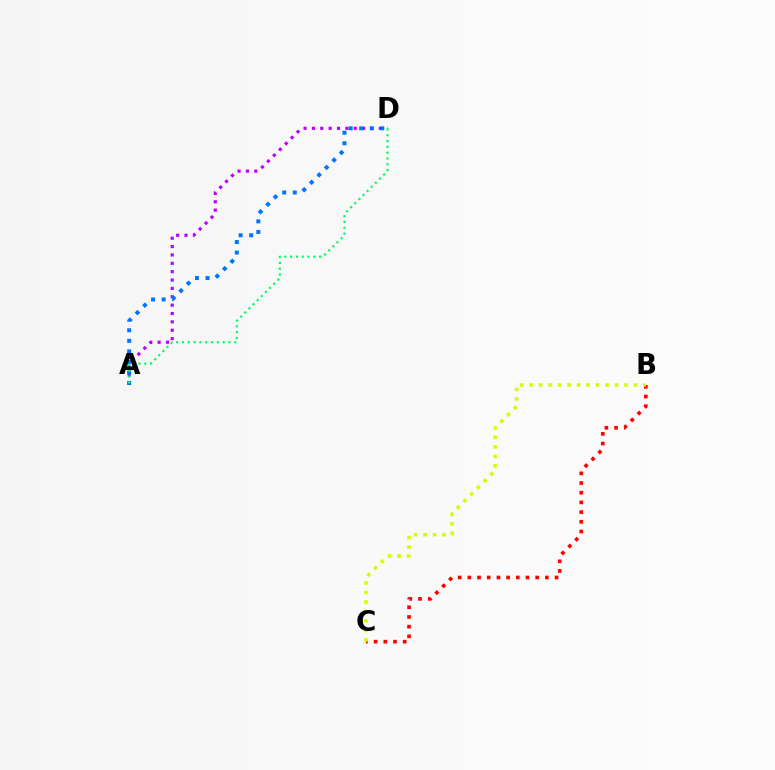{('A', 'D'): [{'color': '#b900ff', 'line_style': 'dotted', 'thickness': 2.27}, {'color': '#0074ff', 'line_style': 'dotted', 'thickness': 2.87}, {'color': '#00ff5c', 'line_style': 'dotted', 'thickness': 1.58}], ('B', 'C'): [{'color': '#ff0000', 'line_style': 'dotted', 'thickness': 2.63}, {'color': '#d1ff00', 'line_style': 'dotted', 'thickness': 2.58}]}